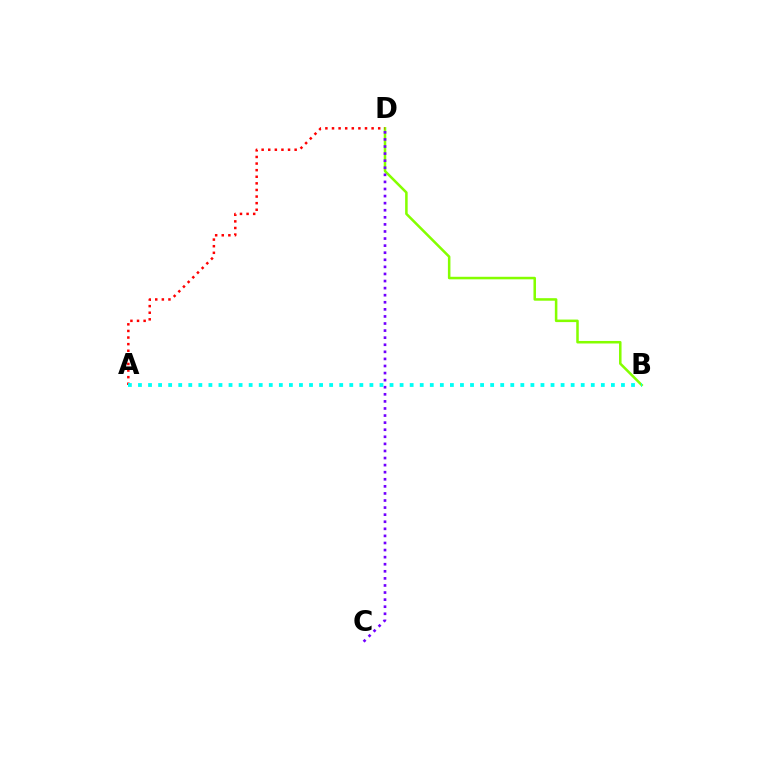{('B', 'D'): [{'color': '#84ff00', 'line_style': 'solid', 'thickness': 1.82}], ('A', 'D'): [{'color': '#ff0000', 'line_style': 'dotted', 'thickness': 1.79}], ('C', 'D'): [{'color': '#7200ff', 'line_style': 'dotted', 'thickness': 1.92}], ('A', 'B'): [{'color': '#00fff6', 'line_style': 'dotted', 'thickness': 2.73}]}